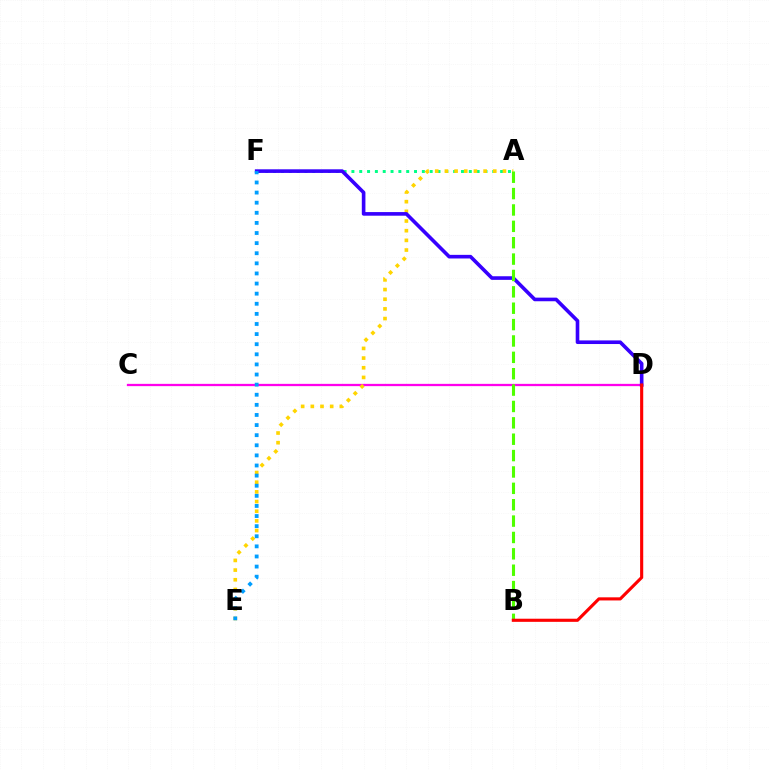{('C', 'D'): [{'color': '#ff00ed', 'line_style': 'solid', 'thickness': 1.64}], ('A', 'F'): [{'color': '#00ff86', 'line_style': 'dotted', 'thickness': 2.13}], ('A', 'E'): [{'color': '#ffd500', 'line_style': 'dotted', 'thickness': 2.63}], ('D', 'F'): [{'color': '#3700ff', 'line_style': 'solid', 'thickness': 2.6}], ('E', 'F'): [{'color': '#009eff', 'line_style': 'dotted', 'thickness': 2.75}], ('A', 'B'): [{'color': '#4fff00', 'line_style': 'dashed', 'thickness': 2.22}], ('B', 'D'): [{'color': '#ff0000', 'line_style': 'solid', 'thickness': 2.25}]}